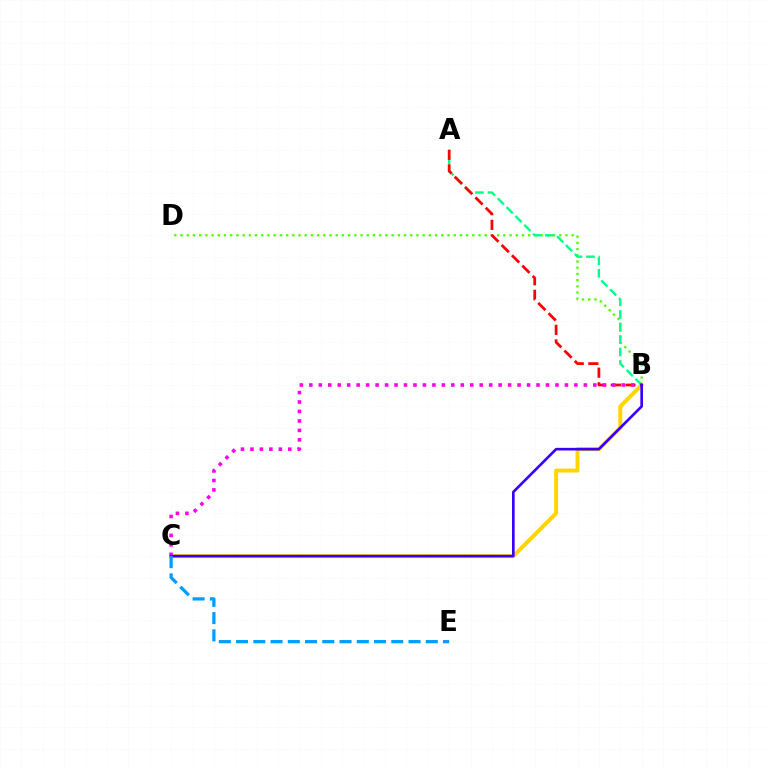{('B', 'C'): [{'color': '#ffd500', 'line_style': 'solid', 'thickness': 2.84}, {'color': '#ff00ed', 'line_style': 'dotted', 'thickness': 2.57}, {'color': '#3700ff', 'line_style': 'solid', 'thickness': 1.9}], ('B', 'D'): [{'color': '#4fff00', 'line_style': 'dotted', 'thickness': 1.69}], ('A', 'B'): [{'color': '#00ff86', 'line_style': 'dashed', 'thickness': 1.7}, {'color': '#ff0000', 'line_style': 'dashed', 'thickness': 1.99}], ('C', 'E'): [{'color': '#009eff', 'line_style': 'dashed', 'thickness': 2.34}]}